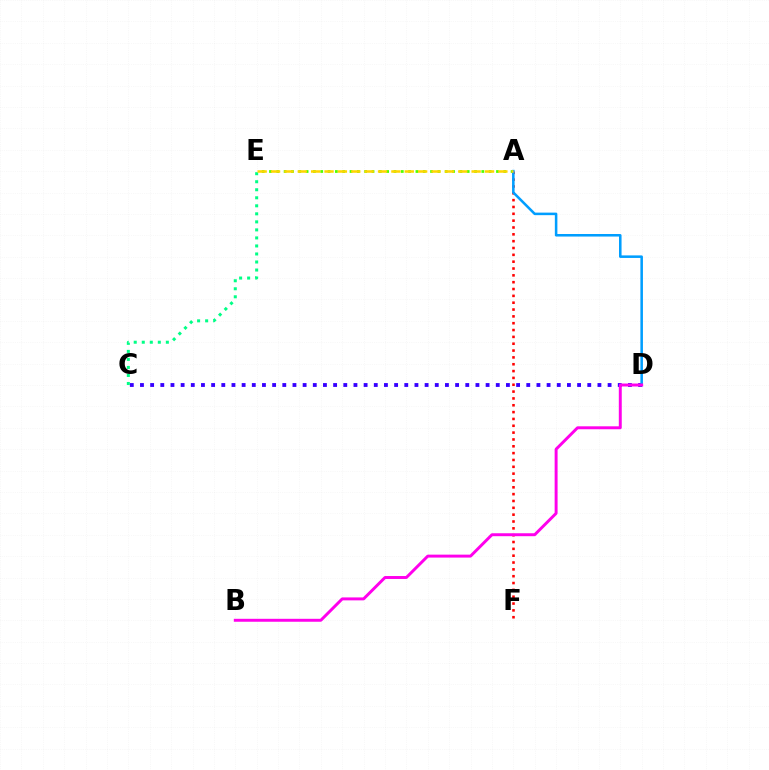{('C', 'D'): [{'color': '#3700ff', 'line_style': 'dotted', 'thickness': 2.76}], ('A', 'F'): [{'color': '#ff0000', 'line_style': 'dotted', 'thickness': 1.86}], ('A', 'E'): [{'color': '#4fff00', 'line_style': 'dotted', 'thickness': 1.99}, {'color': '#ffd500', 'line_style': 'dashed', 'thickness': 1.82}], ('A', 'D'): [{'color': '#009eff', 'line_style': 'solid', 'thickness': 1.83}], ('C', 'E'): [{'color': '#00ff86', 'line_style': 'dotted', 'thickness': 2.18}], ('B', 'D'): [{'color': '#ff00ed', 'line_style': 'solid', 'thickness': 2.12}]}